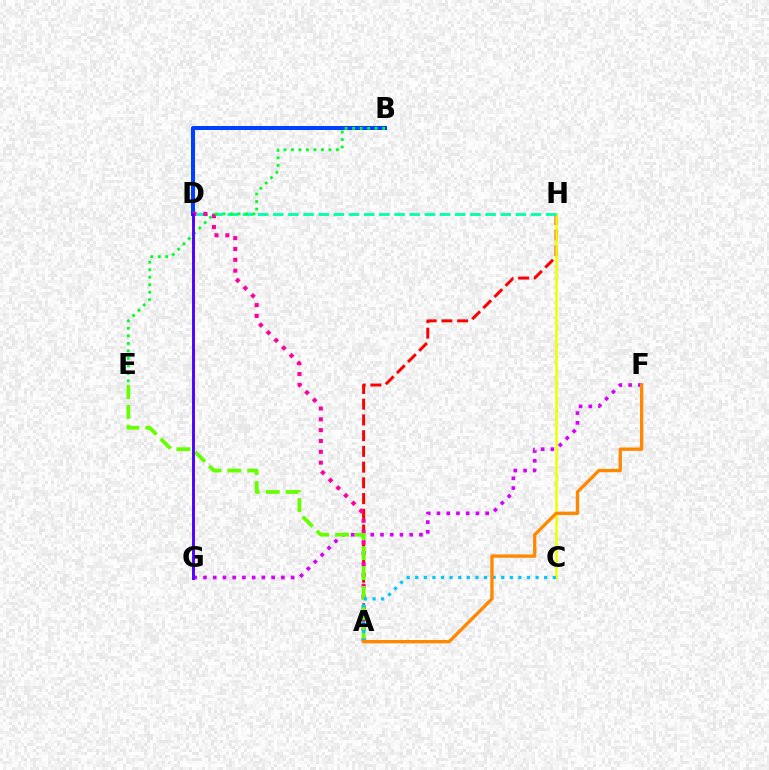{('B', 'D'): [{'color': '#003fff', 'line_style': 'solid', 'thickness': 2.89}], ('A', 'H'): [{'color': '#ff0000', 'line_style': 'dashed', 'thickness': 2.14}], ('C', 'H'): [{'color': '#eeff00', 'line_style': 'solid', 'thickness': 1.83}], ('D', 'H'): [{'color': '#00ffaf', 'line_style': 'dashed', 'thickness': 2.06}], ('A', 'D'): [{'color': '#ff00a0', 'line_style': 'dotted', 'thickness': 2.94}], ('F', 'G'): [{'color': '#d600ff', 'line_style': 'dotted', 'thickness': 2.65}], ('B', 'E'): [{'color': '#00ff27', 'line_style': 'dotted', 'thickness': 2.04}], ('A', 'E'): [{'color': '#66ff00', 'line_style': 'dashed', 'thickness': 2.71}], ('A', 'C'): [{'color': '#00c7ff', 'line_style': 'dotted', 'thickness': 2.34}], ('D', 'G'): [{'color': '#4f00ff', 'line_style': 'solid', 'thickness': 2.09}], ('A', 'F'): [{'color': '#ff8800', 'line_style': 'solid', 'thickness': 2.4}]}